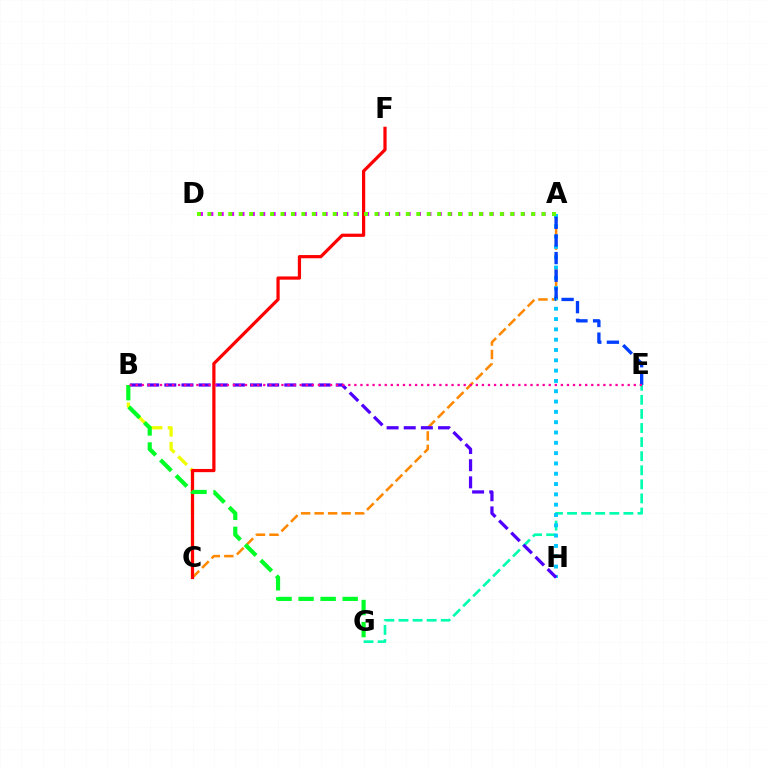{('E', 'G'): [{'color': '#00ffaf', 'line_style': 'dashed', 'thickness': 1.91}], ('A', 'C'): [{'color': '#ff8800', 'line_style': 'dashed', 'thickness': 1.83}], ('A', 'D'): [{'color': '#d600ff', 'line_style': 'dotted', 'thickness': 2.82}, {'color': '#66ff00', 'line_style': 'dotted', 'thickness': 2.84}], ('B', 'C'): [{'color': '#eeff00', 'line_style': 'dashed', 'thickness': 2.37}], ('C', 'F'): [{'color': '#ff0000', 'line_style': 'solid', 'thickness': 2.31}], ('A', 'H'): [{'color': '#00c7ff', 'line_style': 'dotted', 'thickness': 2.8}], ('A', 'E'): [{'color': '#003fff', 'line_style': 'dashed', 'thickness': 2.39}], ('B', 'H'): [{'color': '#4f00ff', 'line_style': 'dashed', 'thickness': 2.33}], ('B', 'G'): [{'color': '#00ff27', 'line_style': 'dashed', 'thickness': 3.0}], ('B', 'E'): [{'color': '#ff00a0', 'line_style': 'dotted', 'thickness': 1.65}]}